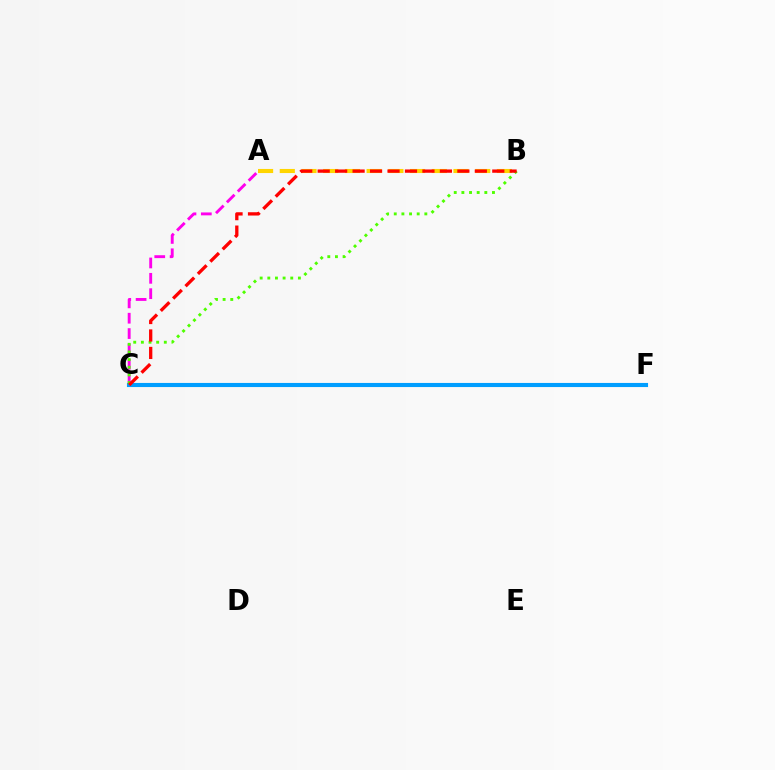{('C', 'F'): [{'color': '#00ff86', 'line_style': 'dotted', 'thickness': 1.67}, {'color': '#3700ff', 'line_style': 'solid', 'thickness': 2.03}, {'color': '#009eff', 'line_style': 'solid', 'thickness': 2.96}], ('A', 'C'): [{'color': '#ff00ed', 'line_style': 'dashed', 'thickness': 2.09}], ('A', 'B'): [{'color': '#ffd500', 'line_style': 'dashed', 'thickness': 2.95}], ('B', 'C'): [{'color': '#4fff00', 'line_style': 'dotted', 'thickness': 2.08}, {'color': '#ff0000', 'line_style': 'dashed', 'thickness': 2.37}]}